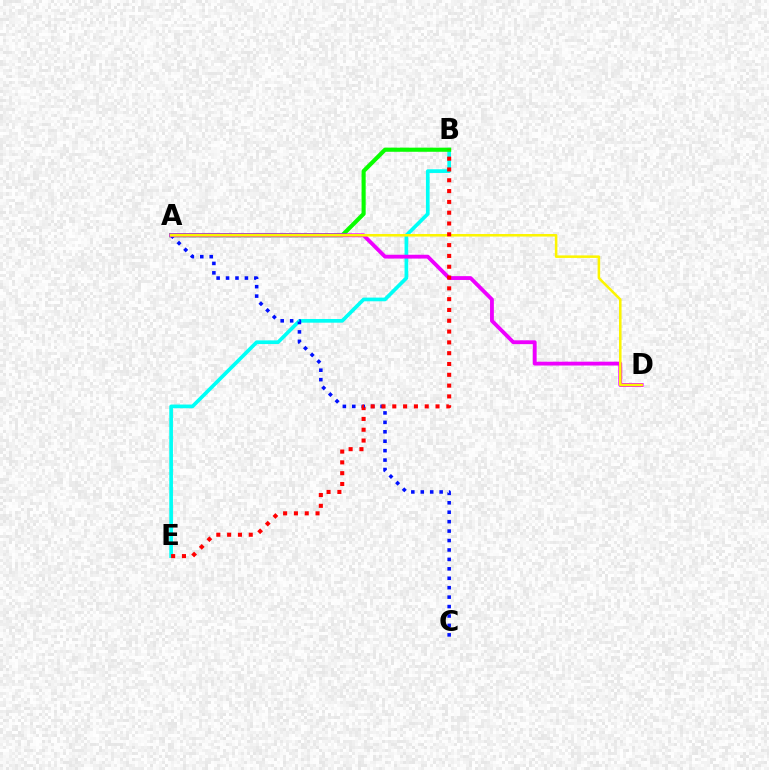{('B', 'E'): [{'color': '#00fff6', 'line_style': 'solid', 'thickness': 2.65}, {'color': '#ff0000', 'line_style': 'dotted', 'thickness': 2.94}], ('A', 'B'): [{'color': '#08ff00', 'line_style': 'solid', 'thickness': 2.96}], ('A', 'C'): [{'color': '#0010ff', 'line_style': 'dotted', 'thickness': 2.56}], ('A', 'D'): [{'color': '#ee00ff', 'line_style': 'solid', 'thickness': 2.76}, {'color': '#fcf500', 'line_style': 'solid', 'thickness': 1.83}]}